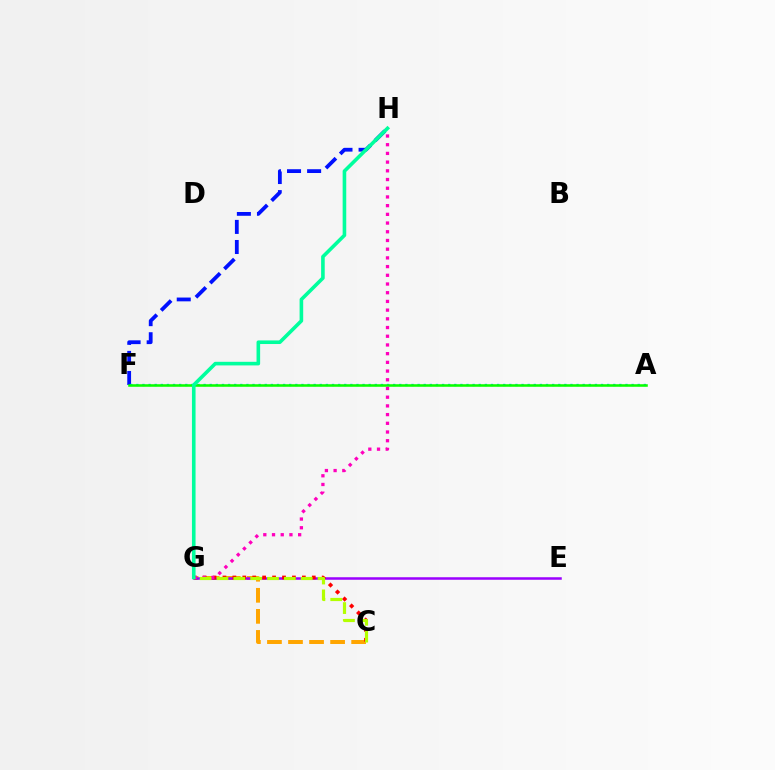{('F', 'H'): [{'color': '#0010ff', 'line_style': 'dashed', 'thickness': 2.73}], ('C', 'G'): [{'color': '#ffa500', 'line_style': 'dashed', 'thickness': 2.86}, {'color': '#ff0000', 'line_style': 'dotted', 'thickness': 2.7}, {'color': '#b3ff00', 'line_style': 'dashed', 'thickness': 2.29}], ('A', 'F'): [{'color': '#00b5ff', 'line_style': 'dotted', 'thickness': 1.66}, {'color': '#08ff00', 'line_style': 'solid', 'thickness': 1.84}], ('E', 'G'): [{'color': '#9b00ff', 'line_style': 'solid', 'thickness': 1.81}], ('G', 'H'): [{'color': '#ff00bd', 'line_style': 'dotted', 'thickness': 2.37}, {'color': '#00ff9d', 'line_style': 'solid', 'thickness': 2.59}]}